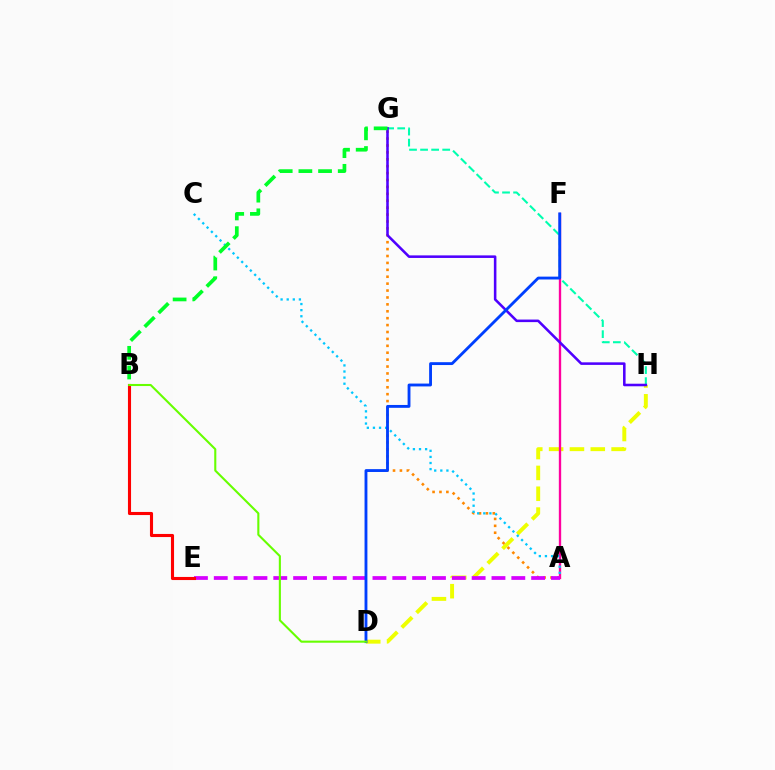{('D', 'H'): [{'color': '#eeff00', 'line_style': 'dashed', 'thickness': 2.83}], ('A', 'G'): [{'color': '#ff8800', 'line_style': 'dotted', 'thickness': 1.88}], ('A', 'F'): [{'color': '#ff00a0', 'line_style': 'solid', 'thickness': 1.69}], ('A', 'C'): [{'color': '#00c7ff', 'line_style': 'dotted', 'thickness': 1.66}], ('A', 'E'): [{'color': '#d600ff', 'line_style': 'dashed', 'thickness': 2.69}], ('G', 'H'): [{'color': '#00ffaf', 'line_style': 'dashed', 'thickness': 1.5}, {'color': '#4f00ff', 'line_style': 'solid', 'thickness': 1.84}], ('D', 'F'): [{'color': '#003fff', 'line_style': 'solid', 'thickness': 2.05}], ('B', 'E'): [{'color': '#ff0000', 'line_style': 'solid', 'thickness': 2.23}], ('B', 'D'): [{'color': '#66ff00', 'line_style': 'solid', 'thickness': 1.51}], ('B', 'G'): [{'color': '#00ff27', 'line_style': 'dashed', 'thickness': 2.67}]}